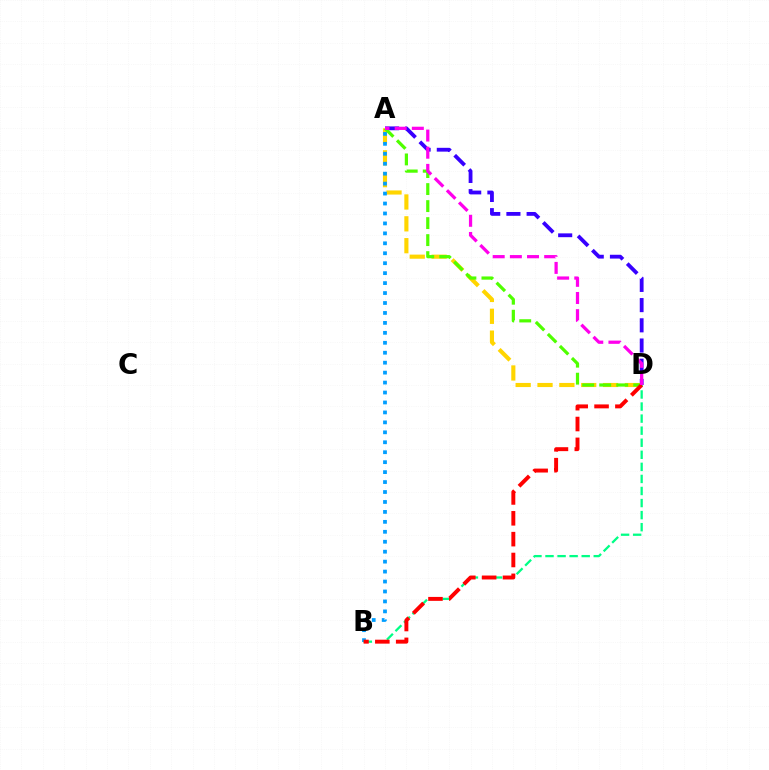{('A', 'D'): [{'color': '#3700ff', 'line_style': 'dashed', 'thickness': 2.75}, {'color': '#ffd500', 'line_style': 'dashed', 'thickness': 2.97}, {'color': '#4fff00', 'line_style': 'dashed', 'thickness': 2.31}, {'color': '#ff00ed', 'line_style': 'dashed', 'thickness': 2.33}], ('A', 'B'): [{'color': '#009eff', 'line_style': 'dotted', 'thickness': 2.7}], ('B', 'D'): [{'color': '#00ff86', 'line_style': 'dashed', 'thickness': 1.64}, {'color': '#ff0000', 'line_style': 'dashed', 'thickness': 2.83}]}